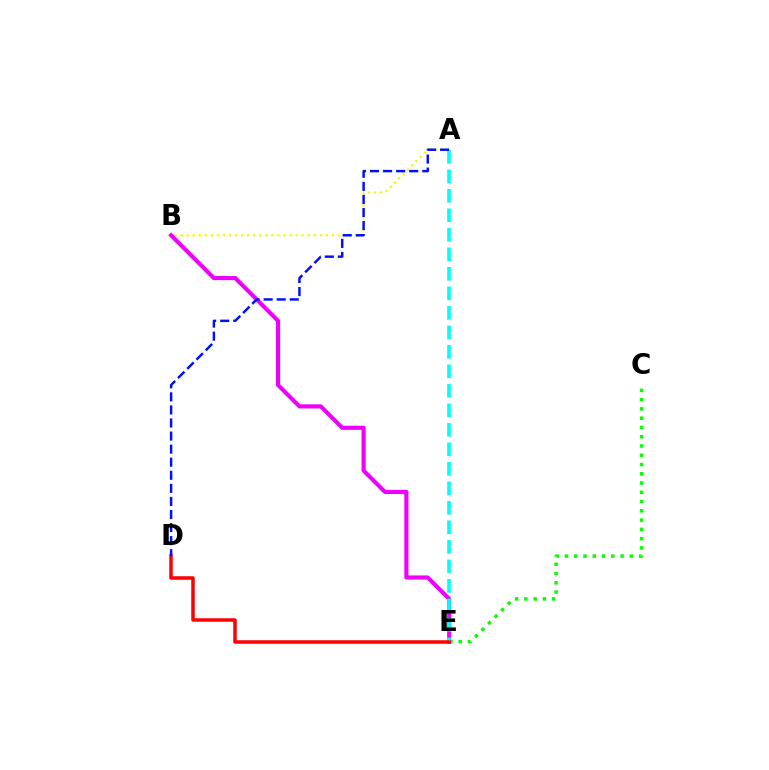{('C', 'E'): [{'color': '#08ff00', 'line_style': 'dotted', 'thickness': 2.52}], ('A', 'B'): [{'color': '#fcf500', 'line_style': 'dotted', 'thickness': 1.64}], ('B', 'E'): [{'color': '#ee00ff', 'line_style': 'solid', 'thickness': 2.97}], ('A', 'E'): [{'color': '#00fff6', 'line_style': 'dashed', 'thickness': 2.65}], ('D', 'E'): [{'color': '#ff0000', 'line_style': 'solid', 'thickness': 2.52}], ('A', 'D'): [{'color': '#0010ff', 'line_style': 'dashed', 'thickness': 1.78}]}